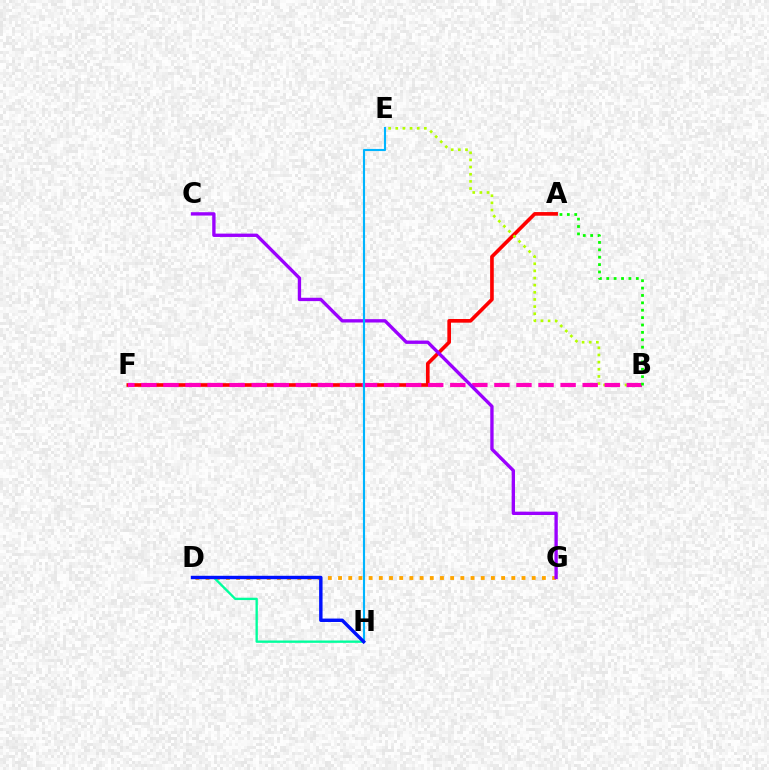{('A', 'F'): [{'color': '#ff0000', 'line_style': 'solid', 'thickness': 2.62}], ('B', 'E'): [{'color': '#b3ff00', 'line_style': 'dotted', 'thickness': 1.94}], ('D', 'G'): [{'color': '#ffa500', 'line_style': 'dotted', 'thickness': 2.77}], ('B', 'F'): [{'color': '#ff00bd', 'line_style': 'dashed', 'thickness': 3.0}], ('C', 'G'): [{'color': '#9b00ff', 'line_style': 'solid', 'thickness': 2.4}], ('E', 'H'): [{'color': '#00b5ff', 'line_style': 'solid', 'thickness': 1.53}], ('D', 'H'): [{'color': '#00ff9d', 'line_style': 'solid', 'thickness': 1.69}, {'color': '#0010ff', 'line_style': 'solid', 'thickness': 2.46}], ('A', 'B'): [{'color': '#08ff00', 'line_style': 'dotted', 'thickness': 2.01}]}